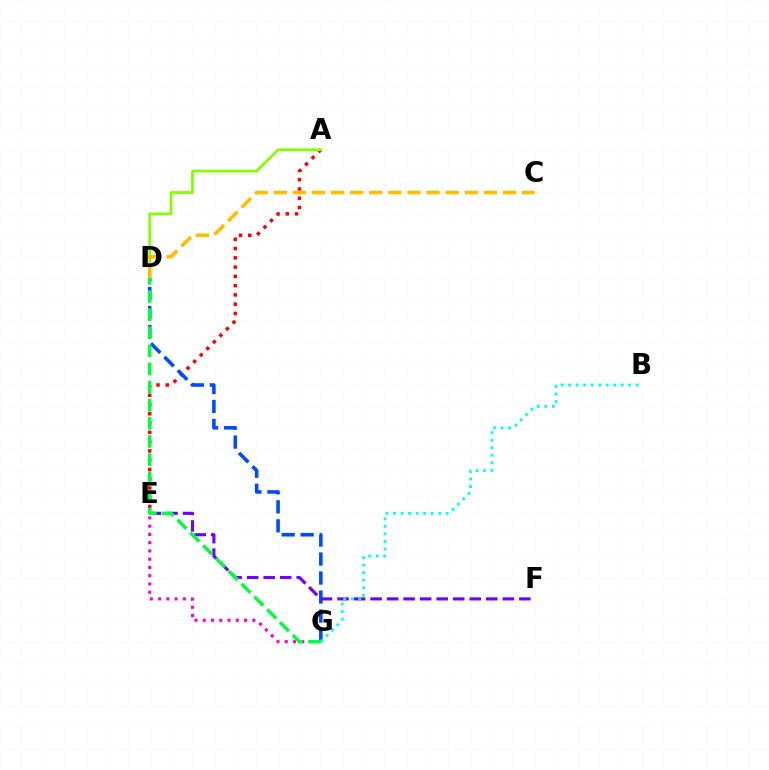{('A', 'E'): [{'color': '#ff0000', 'line_style': 'dotted', 'thickness': 2.52}], ('D', 'G'): [{'color': '#004bff', 'line_style': 'dashed', 'thickness': 2.58}, {'color': '#00ff39', 'line_style': 'dashed', 'thickness': 2.46}], ('E', 'F'): [{'color': '#7200ff', 'line_style': 'dashed', 'thickness': 2.25}], ('E', 'G'): [{'color': '#ff00cf', 'line_style': 'dotted', 'thickness': 2.24}], ('A', 'D'): [{'color': '#84ff00', 'line_style': 'solid', 'thickness': 2.0}], ('C', 'D'): [{'color': '#ffbd00', 'line_style': 'dashed', 'thickness': 2.59}], ('B', 'G'): [{'color': '#00fff6', 'line_style': 'dotted', 'thickness': 2.04}]}